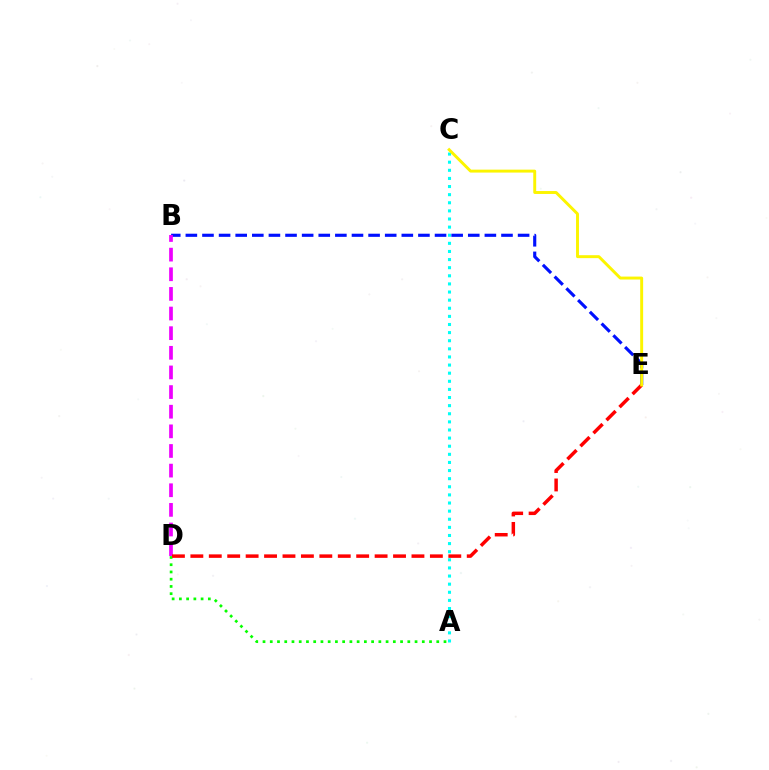{('A', 'D'): [{'color': '#08ff00', 'line_style': 'dotted', 'thickness': 1.97}], ('A', 'C'): [{'color': '#00fff6', 'line_style': 'dotted', 'thickness': 2.2}], ('B', 'E'): [{'color': '#0010ff', 'line_style': 'dashed', 'thickness': 2.26}], ('B', 'D'): [{'color': '#ee00ff', 'line_style': 'dashed', 'thickness': 2.67}], ('D', 'E'): [{'color': '#ff0000', 'line_style': 'dashed', 'thickness': 2.5}], ('C', 'E'): [{'color': '#fcf500', 'line_style': 'solid', 'thickness': 2.11}]}